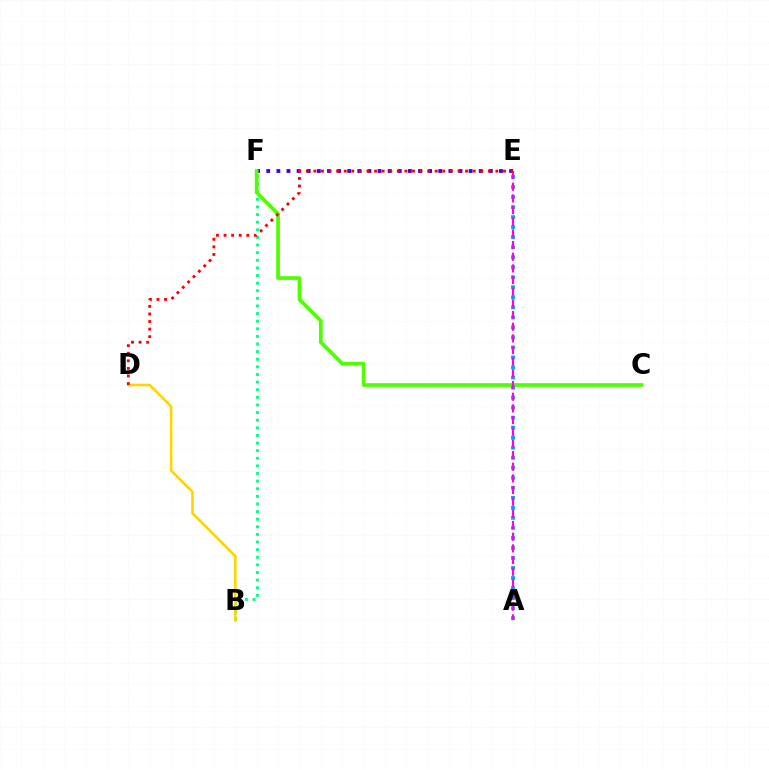{('B', 'F'): [{'color': '#00ff86', 'line_style': 'dotted', 'thickness': 2.07}], ('B', 'D'): [{'color': '#ffd500', 'line_style': 'solid', 'thickness': 1.89}], ('E', 'F'): [{'color': '#3700ff', 'line_style': 'dotted', 'thickness': 2.75}], ('C', 'F'): [{'color': '#4fff00', 'line_style': 'solid', 'thickness': 2.67}], ('A', 'E'): [{'color': '#009eff', 'line_style': 'dotted', 'thickness': 2.72}, {'color': '#ff00ed', 'line_style': 'dashed', 'thickness': 1.58}], ('D', 'E'): [{'color': '#ff0000', 'line_style': 'dotted', 'thickness': 2.06}]}